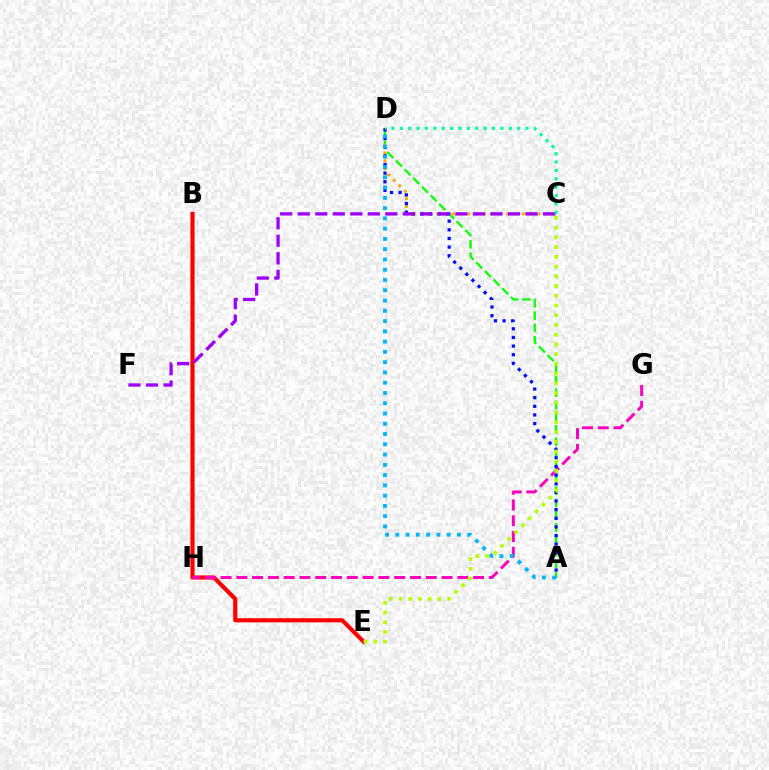{('A', 'D'): [{'color': '#08ff00', 'line_style': 'dashed', 'thickness': 1.67}, {'color': '#0010ff', 'line_style': 'dotted', 'thickness': 2.35}, {'color': '#00b5ff', 'line_style': 'dotted', 'thickness': 2.79}], ('B', 'E'): [{'color': '#ff0000', 'line_style': 'solid', 'thickness': 3.0}], ('G', 'H'): [{'color': '#ff00bd', 'line_style': 'dashed', 'thickness': 2.14}], ('C', 'D'): [{'color': '#ffa500', 'line_style': 'dotted', 'thickness': 2.11}, {'color': '#00ff9d', 'line_style': 'dotted', 'thickness': 2.28}], ('C', 'F'): [{'color': '#9b00ff', 'line_style': 'dashed', 'thickness': 2.38}], ('C', 'E'): [{'color': '#b3ff00', 'line_style': 'dotted', 'thickness': 2.64}]}